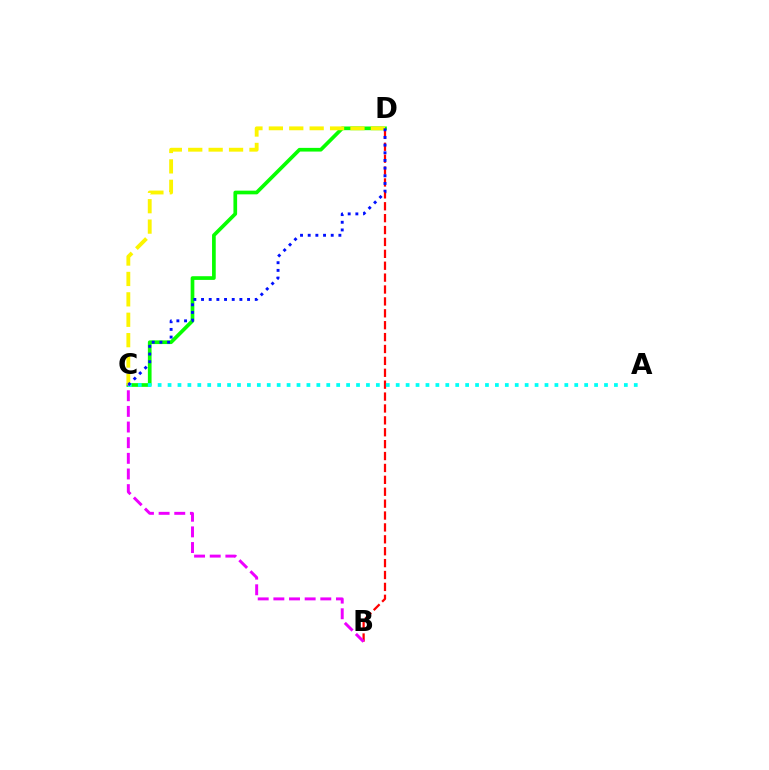{('B', 'D'): [{'color': '#ff0000', 'line_style': 'dashed', 'thickness': 1.62}], ('C', 'D'): [{'color': '#08ff00', 'line_style': 'solid', 'thickness': 2.66}, {'color': '#fcf500', 'line_style': 'dashed', 'thickness': 2.77}, {'color': '#0010ff', 'line_style': 'dotted', 'thickness': 2.08}], ('A', 'C'): [{'color': '#00fff6', 'line_style': 'dotted', 'thickness': 2.7}], ('B', 'C'): [{'color': '#ee00ff', 'line_style': 'dashed', 'thickness': 2.13}]}